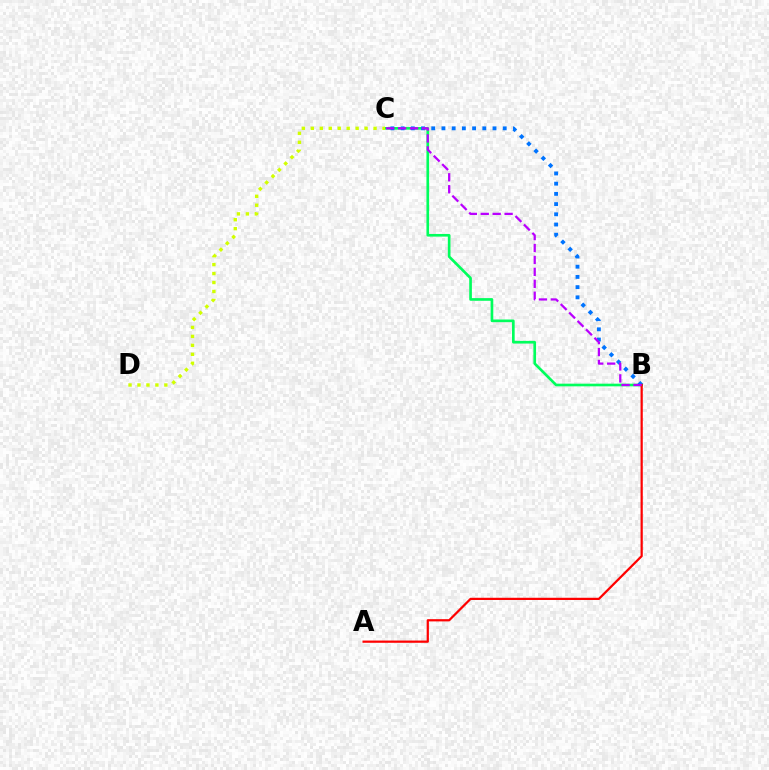{('B', 'C'): [{'color': '#00ff5c', 'line_style': 'solid', 'thickness': 1.92}, {'color': '#0074ff', 'line_style': 'dotted', 'thickness': 2.77}, {'color': '#b900ff', 'line_style': 'dashed', 'thickness': 1.62}], ('A', 'B'): [{'color': '#ff0000', 'line_style': 'solid', 'thickness': 1.61}], ('C', 'D'): [{'color': '#d1ff00', 'line_style': 'dotted', 'thickness': 2.43}]}